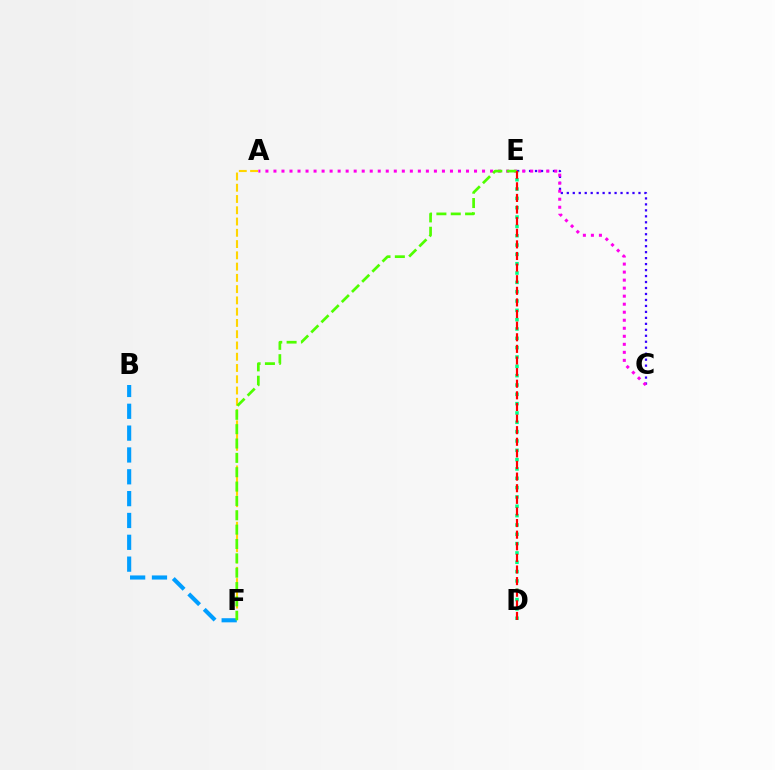{('B', 'F'): [{'color': '#009eff', 'line_style': 'dashed', 'thickness': 2.97}], ('A', 'F'): [{'color': '#ffd500', 'line_style': 'dashed', 'thickness': 1.53}], ('C', 'E'): [{'color': '#3700ff', 'line_style': 'dotted', 'thickness': 1.62}], ('A', 'C'): [{'color': '#ff00ed', 'line_style': 'dotted', 'thickness': 2.18}], ('D', 'E'): [{'color': '#00ff86', 'line_style': 'dotted', 'thickness': 2.53}, {'color': '#ff0000', 'line_style': 'dashed', 'thickness': 1.58}], ('E', 'F'): [{'color': '#4fff00', 'line_style': 'dashed', 'thickness': 1.95}]}